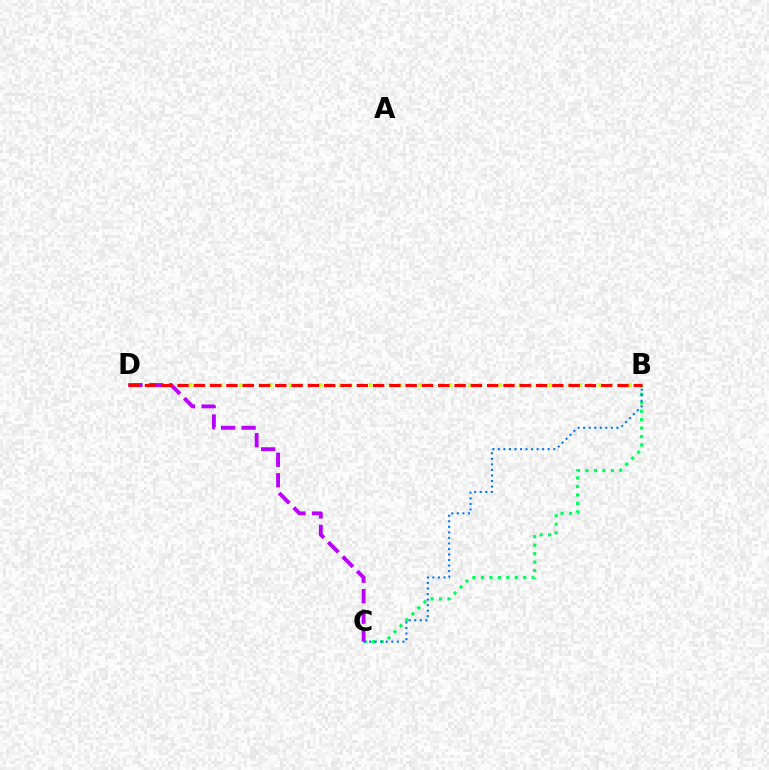{('B', 'D'): [{'color': '#d1ff00', 'line_style': 'dotted', 'thickness': 2.71}, {'color': '#ff0000', 'line_style': 'dashed', 'thickness': 2.21}], ('B', 'C'): [{'color': '#00ff5c', 'line_style': 'dotted', 'thickness': 2.3}, {'color': '#0074ff', 'line_style': 'dotted', 'thickness': 1.5}], ('C', 'D'): [{'color': '#b900ff', 'line_style': 'dashed', 'thickness': 2.78}]}